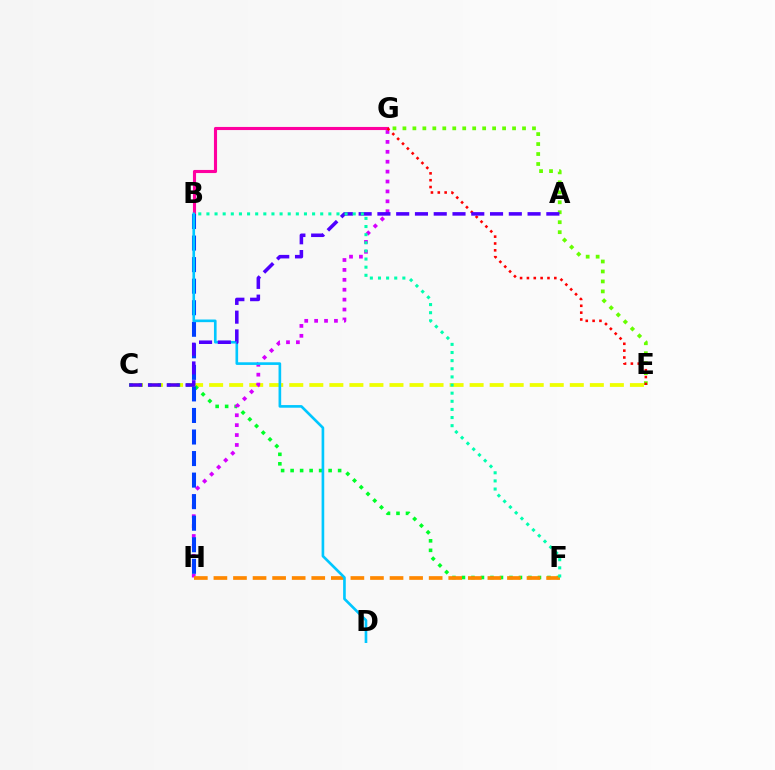{('C', 'E'): [{'color': '#eeff00', 'line_style': 'dashed', 'thickness': 2.72}], ('C', 'F'): [{'color': '#00ff27', 'line_style': 'dotted', 'thickness': 2.58}], ('G', 'H'): [{'color': '#d600ff', 'line_style': 'dotted', 'thickness': 2.69}], ('B', 'G'): [{'color': '#ff00a0', 'line_style': 'solid', 'thickness': 2.24}], ('E', 'G'): [{'color': '#66ff00', 'line_style': 'dotted', 'thickness': 2.71}, {'color': '#ff0000', 'line_style': 'dotted', 'thickness': 1.86}], ('B', 'H'): [{'color': '#003fff', 'line_style': 'dashed', 'thickness': 2.93}], ('F', 'H'): [{'color': '#ff8800', 'line_style': 'dashed', 'thickness': 2.66}], ('B', 'D'): [{'color': '#00c7ff', 'line_style': 'solid', 'thickness': 1.91}], ('A', 'C'): [{'color': '#4f00ff', 'line_style': 'dashed', 'thickness': 2.55}], ('B', 'F'): [{'color': '#00ffaf', 'line_style': 'dotted', 'thickness': 2.21}]}